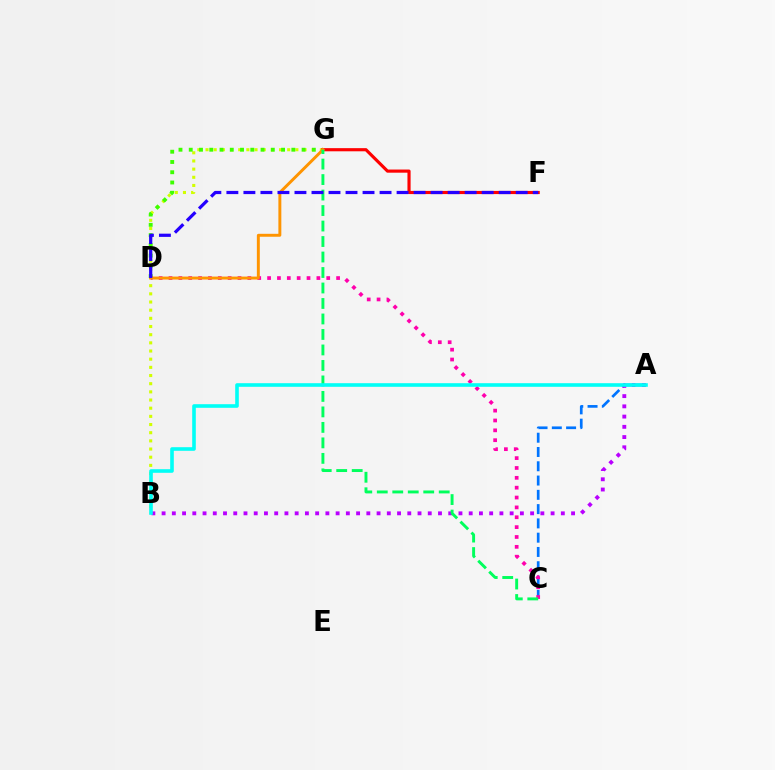{('A', 'C'): [{'color': '#0074ff', 'line_style': 'dashed', 'thickness': 1.94}], ('B', 'G'): [{'color': '#d1ff00', 'line_style': 'dotted', 'thickness': 2.22}], ('D', 'G'): [{'color': '#3dff00', 'line_style': 'dotted', 'thickness': 2.79}, {'color': '#ff9400', 'line_style': 'solid', 'thickness': 2.12}], ('F', 'G'): [{'color': '#ff0000', 'line_style': 'solid', 'thickness': 2.27}], ('C', 'D'): [{'color': '#ff00ac', 'line_style': 'dotted', 'thickness': 2.68}], ('A', 'B'): [{'color': '#b900ff', 'line_style': 'dotted', 'thickness': 2.78}, {'color': '#00fff6', 'line_style': 'solid', 'thickness': 2.6}], ('C', 'G'): [{'color': '#00ff5c', 'line_style': 'dashed', 'thickness': 2.1}], ('D', 'F'): [{'color': '#2500ff', 'line_style': 'dashed', 'thickness': 2.31}]}